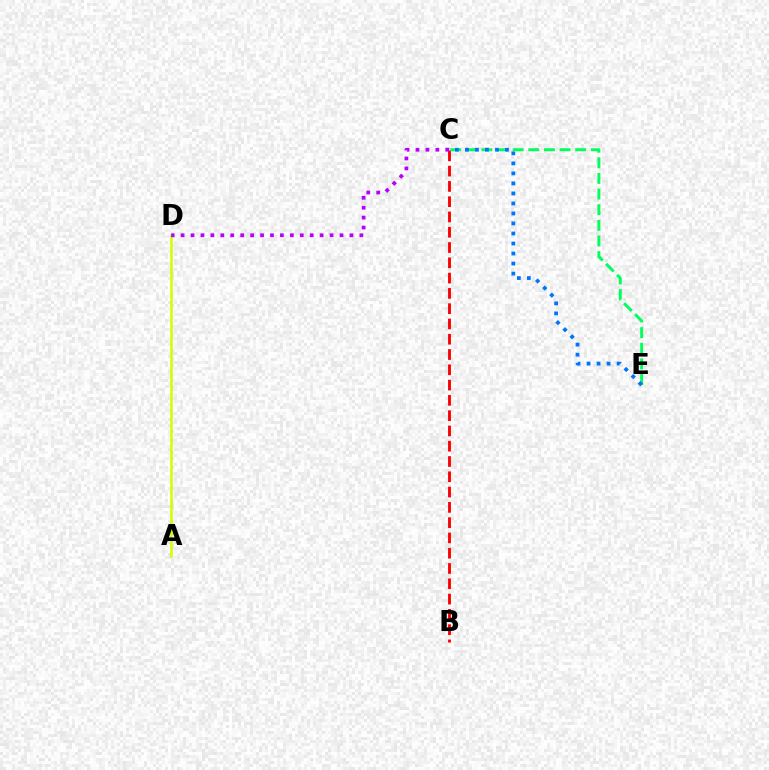{('B', 'C'): [{'color': '#ff0000', 'line_style': 'dashed', 'thickness': 2.08}], ('A', 'D'): [{'color': '#d1ff00', 'line_style': 'solid', 'thickness': 1.83}], ('C', 'E'): [{'color': '#00ff5c', 'line_style': 'dashed', 'thickness': 2.12}, {'color': '#0074ff', 'line_style': 'dotted', 'thickness': 2.72}], ('C', 'D'): [{'color': '#b900ff', 'line_style': 'dotted', 'thickness': 2.7}]}